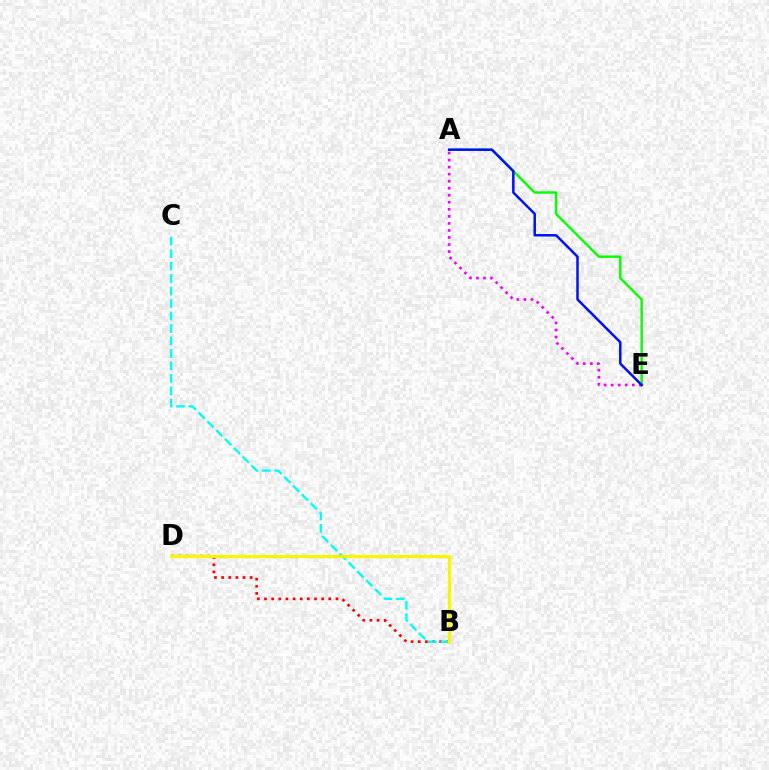{('B', 'D'): [{'color': '#ff0000', 'line_style': 'dotted', 'thickness': 1.94}, {'color': '#fcf500', 'line_style': 'solid', 'thickness': 2.31}], ('A', 'E'): [{'color': '#08ff00', 'line_style': 'solid', 'thickness': 1.74}, {'color': '#ee00ff', 'line_style': 'dotted', 'thickness': 1.91}, {'color': '#0010ff', 'line_style': 'solid', 'thickness': 1.79}], ('B', 'C'): [{'color': '#00fff6', 'line_style': 'dashed', 'thickness': 1.69}]}